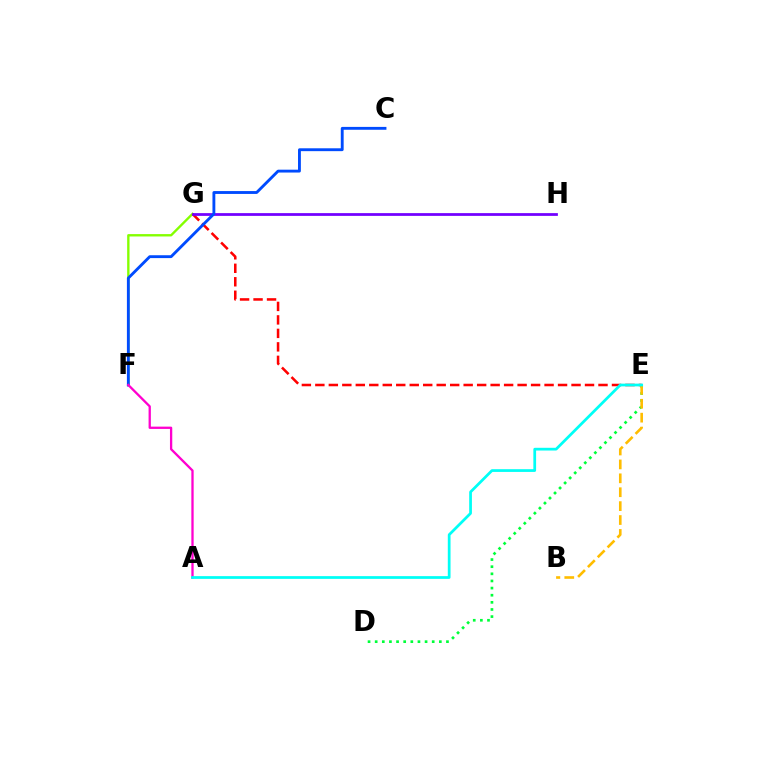{('F', 'G'): [{'color': '#84ff00', 'line_style': 'solid', 'thickness': 1.7}], ('D', 'E'): [{'color': '#00ff39', 'line_style': 'dotted', 'thickness': 1.94}], ('E', 'G'): [{'color': '#ff0000', 'line_style': 'dashed', 'thickness': 1.83}], ('G', 'H'): [{'color': '#7200ff', 'line_style': 'solid', 'thickness': 1.98}], ('C', 'F'): [{'color': '#004bff', 'line_style': 'solid', 'thickness': 2.06}], ('A', 'F'): [{'color': '#ff00cf', 'line_style': 'solid', 'thickness': 1.66}], ('B', 'E'): [{'color': '#ffbd00', 'line_style': 'dashed', 'thickness': 1.89}], ('A', 'E'): [{'color': '#00fff6', 'line_style': 'solid', 'thickness': 1.97}]}